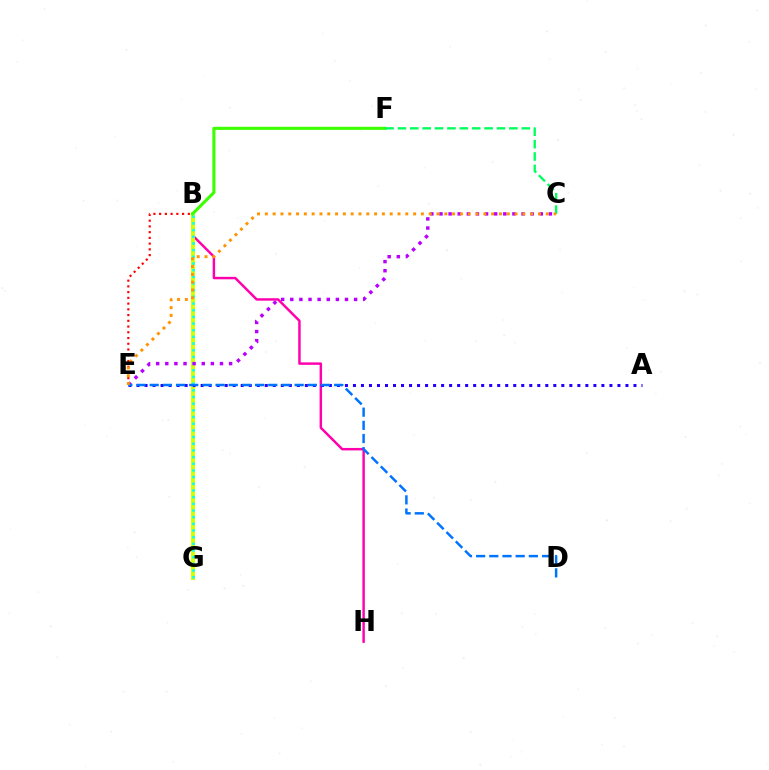{('B', 'H'): [{'color': '#ff00ac', 'line_style': 'solid', 'thickness': 1.77}], ('B', 'E'): [{'color': '#ff0000', 'line_style': 'dotted', 'thickness': 1.56}], ('B', 'G'): [{'color': '#d1ff00', 'line_style': 'solid', 'thickness': 2.85}, {'color': '#00fff6', 'line_style': 'dotted', 'thickness': 1.81}], ('A', 'E'): [{'color': '#2500ff', 'line_style': 'dotted', 'thickness': 2.18}], ('B', 'F'): [{'color': '#3dff00', 'line_style': 'solid', 'thickness': 2.22}], ('C', 'F'): [{'color': '#00ff5c', 'line_style': 'dashed', 'thickness': 1.68}], ('C', 'E'): [{'color': '#b900ff', 'line_style': 'dotted', 'thickness': 2.48}, {'color': '#ff9400', 'line_style': 'dotted', 'thickness': 2.12}], ('D', 'E'): [{'color': '#0074ff', 'line_style': 'dashed', 'thickness': 1.79}]}